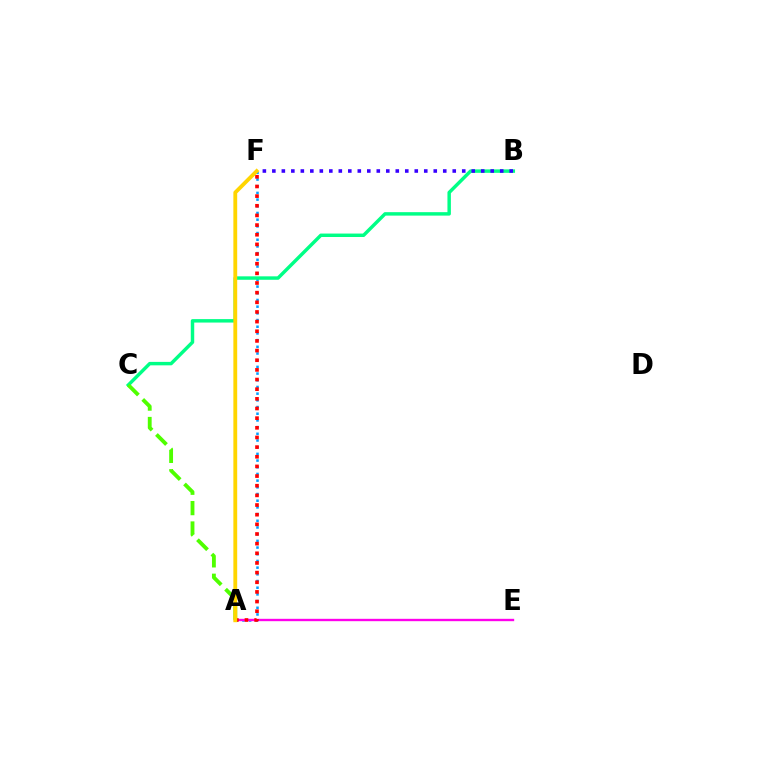{('A', 'F'): [{'color': '#009eff', 'line_style': 'dotted', 'thickness': 1.82}, {'color': '#ff0000', 'line_style': 'dotted', 'thickness': 2.62}, {'color': '#ffd500', 'line_style': 'solid', 'thickness': 2.76}], ('B', 'C'): [{'color': '#00ff86', 'line_style': 'solid', 'thickness': 2.48}], ('A', 'E'): [{'color': '#ff00ed', 'line_style': 'solid', 'thickness': 1.7}], ('A', 'C'): [{'color': '#4fff00', 'line_style': 'dashed', 'thickness': 2.77}], ('B', 'F'): [{'color': '#3700ff', 'line_style': 'dotted', 'thickness': 2.58}]}